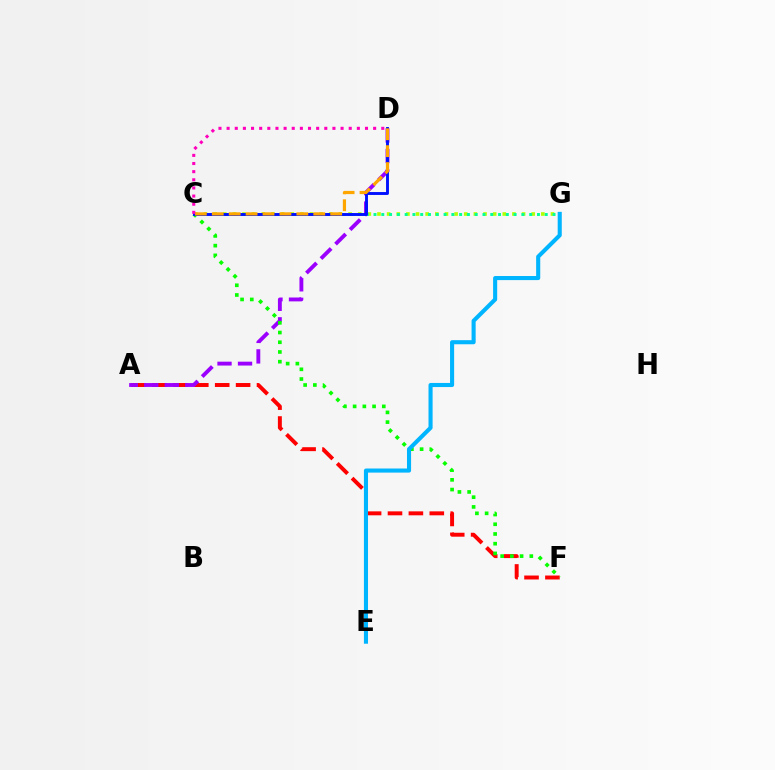{('A', 'F'): [{'color': '#ff0000', 'line_style': 'dashed', 'thickness': 2.84}], ('C', 'G'): [{'color': '#b3ff00', 'line_style': 'dotted', 'thickness': 2.62}, {'color': '#00ff9d', 'line_style': 'dotted', 'thickness': 2.11}], ('A', 'D'): [{'color': '#9b00ff', 'line_style': 'dashed', 'thickness': 2.79}], ('C', 'F'): [{'color': '#08ff00', 'line_style': 'dotted', 'thickness': 2.64}], ('E', 'G'): [{'color': '#00b5ff', 'line_style': 'solid', 'thickness': 2.95}], ('C', 'D'): [{'color': '#0010ff', 'line_style': 'solid', 'thickness': 2.09}, {'color': '#ffa500', 'line_style': 'dashed', 'thickness': 2.3}, {'color': '#ff00bd', 'line_style': 'dotted', 'thickness': 2.21}]}